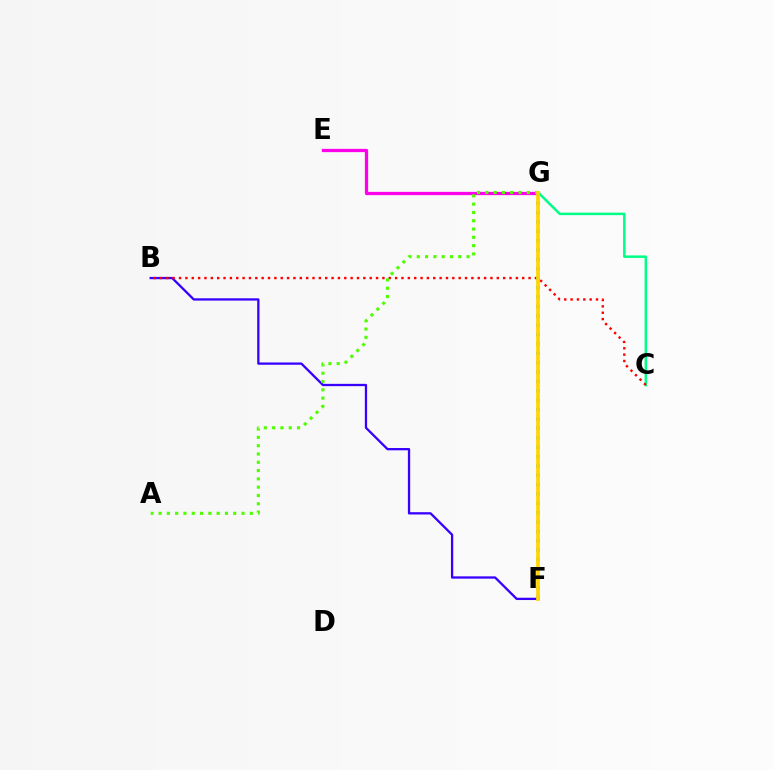{('E', 'G'): [{'color': '#ff00ed', 'line_style': 'solid', 'thickness': 2.34}], ('C', 'G'): [{'color': '#00ff86', 'line_style': 'solid', 'thickness': 1.8}], ('B', 'F'): [{'color': '#3700ff', 'line_style': 'solid', 'thickness': 1.65}], ('B', 'C'): [{'color': '#ff0000', 'line_style': 'dotted', 'thickness': 1.73}], ('A', 'G'): [{'color': '#4fff00', 'line_style': 'dotted', 'thickness': 2.25}], ('F', 'G'): [{'color': '#009eff', 'line_style': 'dotted', 'thickness': 2.55}, {'color': '#ffd500', 'line_style': 'solid', 'thickness': 2.67}]}